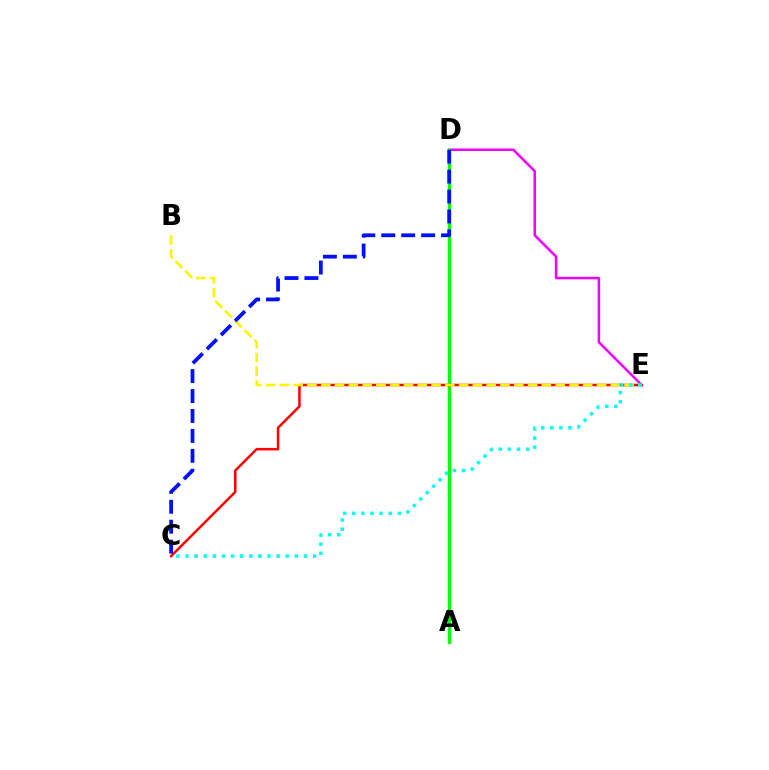{('D', 'E'): [{'color': '#ee00ff', 'line_style': 'solid', 'thickness': 1.79}], ('A', 'D'): [{'color': '#08ff00', 'line_style': 'solid', 'thickness': 2.42}], ('C', 'E'): [{'color': '#ff0000', 'line_style': 'solid', 'thickness': 1.8}, {'color': '#00fff6', 'line_style': 'dotted', 'thickness': 2.48}], ('B', 'E'): [{'color': '#fcf500', 'line_style': 'dashed', 'thickness': 1.87}], ('C', 'D'): [{'color': '#0010ff', 'line_style': 'dashed', 'thickness': 2.71}]}